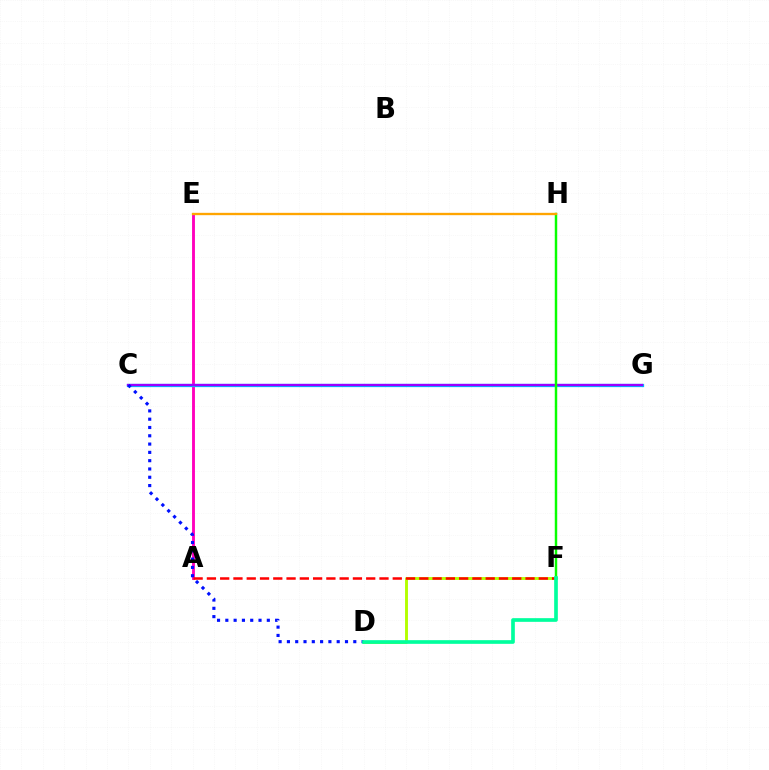{('A', 'E'): [{'color': '#ff00bd', 'line_style': 'solid', 'thickness': 2.07}], ('C', 'G'): [{'color': '#00b5ff', 'line_style': 'solid', 'thickness': 2.34}, {'color': '#9b00ff', 'line_style': 'solid', 'thickness': 1.62}], ('D', 'F'): [{'color': '#b3ff00', 'line_style': 'solid', 'thickness': 2.09}, {'color': '#00ff9d', 'line_style': 'solid', 'thickness': 2.64}], ('C', 'D'): [{'color': '#0010ff', 'line_style': 'dotted', 'thickness': 2.25}], ('F', 'H'): [{'color': '#08ff00', 'line_style': 'solid', 'thickness': 1.77}], ('A', 'F'): [{'color': '#ff0000', 'line_style': 'dashed', 'thickness': 1.8}], ('E', 'H'): [{'color': '#ffa500', 'line_style': 'solid', 'thickness': 1.68}]}